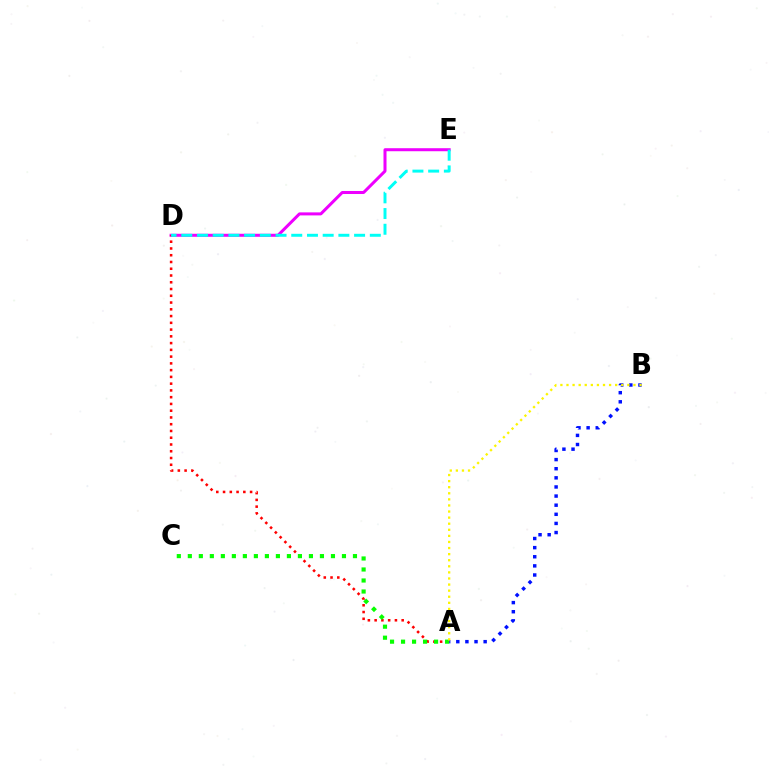{('A', 'B'): [{'color': '#0010ff', 'line_style': 'dotted', 'thickness': 2.48}, {'color': '#fcf500', 'line_style': 'dotted', 'thickness': 1.65}], ('D', 'E'): [{'color': '#ee00ff', 'line_style': 'solid', 'thickness': 2.17}, {'color': '#00fff6', 'line_style': 'dashed', 'thickness': 2.13}], ('A', 'D'): [{'color': '#ff0000', 'line_style': 'dotted', 'thickness': 1.84}], ('A', 'C'): [{'color': '#08ff00', 'line_style': 'dotted', 'thickness': 2.99}]}